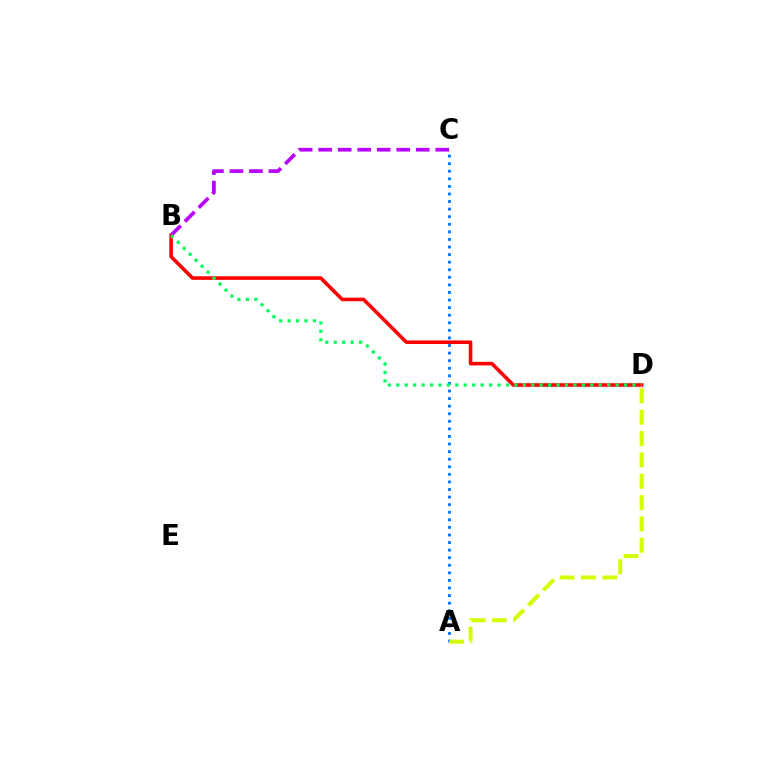{('A', 'C'): [{'color': '#0074ff', 'line_style': 'dotted', 'thickness': 2.06}], ('B', 'D'): [{'color': '#ff0000', 'line_style': 'solid', 'thickness': 2.58}, {'color': '#00ff5c', 'line_style': 'dotted', 'thickness': 2.29}], ('B', 'C'): [{'color': '#b900ff', 'line_style': 'dashed', 'thickness': 2.65}], ('A', 'D'): [{'color': '#d1ff00', 'line_style': 'dashed', 'thickness': 2.9}]}